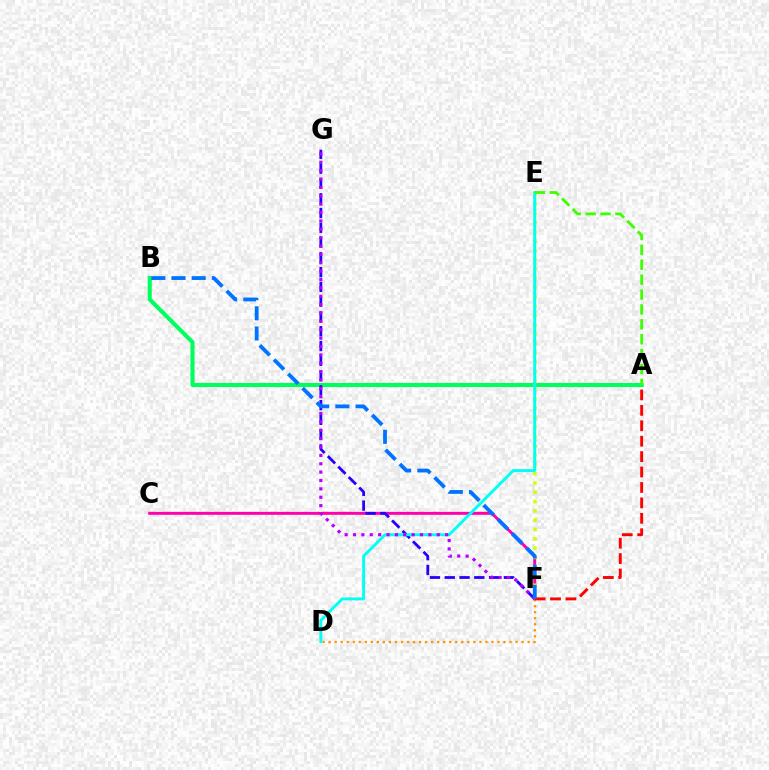{('C', 'F'): [{'color': '#ff00ac', 'line_style': 'solid', 'thickness': 2.12}], ('E', 'F'): [{'color': '#d1ff00', 'line_style': 'dotted', 'thickness': 2.53}], ('A', 'B'): [{'color': '#00ff5c', 'line_style': 'solid', 'thickness': 2.94}], ('D', 'F'): [{'color': '#ff9400', 'line_style': 'dotted', 'thickness': 1.64}], ('F', 'G'): [{'color': '#2500ff', 'line_style': 'dashed', 'thickness': 2.01}, {'color': '#b900ff', 'line_style': 'dotted', 'thickness': 2.28}], ('D', 'E'): [{'color': '#00fff6', 'line_style': 'solid', 'thickness': 2.1}], ('A', 'F'): [{'color': '#ff0000', 'line_style': 'dashed', 'thickness': 2.09}], ('B', 'F'): [{'color': '#0074ff', 'line_style': 'dashed', 'thickness': 2.74}], ('A', 'E'): [{'color': '#3dff00', 'line_style': 'dashed', 'thickness': 2.02}]}